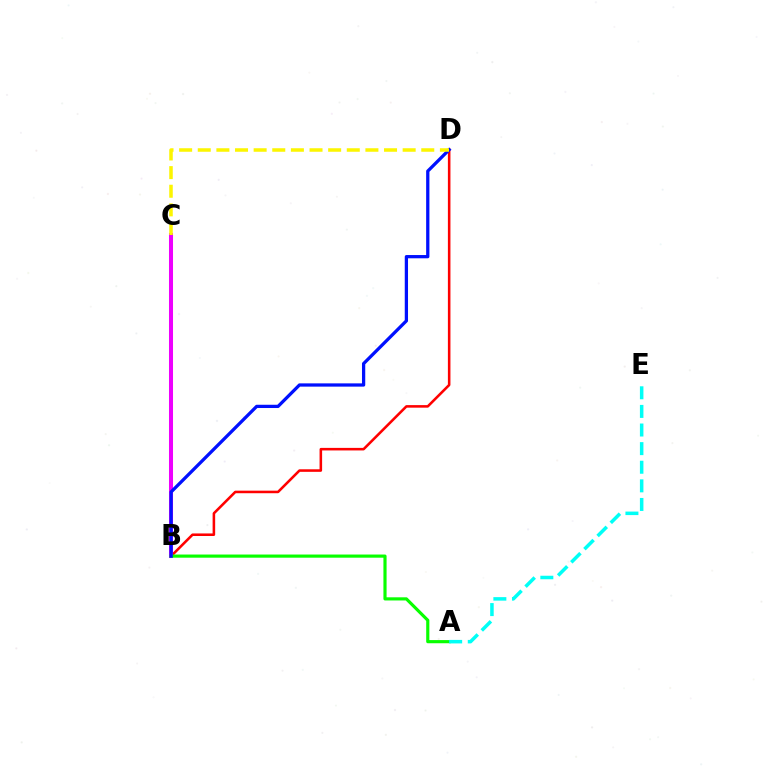{('B', 'D'): [{'color': '#ff0000', 'line_style': 'solid', 'thickness': 1.84}, {'color': '#0010ff', 'line_style': 'solid', 'thickness': 2.35}], ('B', 'C'): [{'color': '#ee00ff', 'line_style': 'solid', 'thickness': 2.9}], ('A', 'B'): [{'color': '#08ff00', 'line_style': 'solid', 'thickness': 2.28}], ('A', 'E'): [{'color': '#00fff6', 'line_style': 'dashed', 'thickness': 2.53}], ('C', 'D'): [{'color': '#fcf500', 'line_style': 'dashed', 'thickness': 2.53}]}